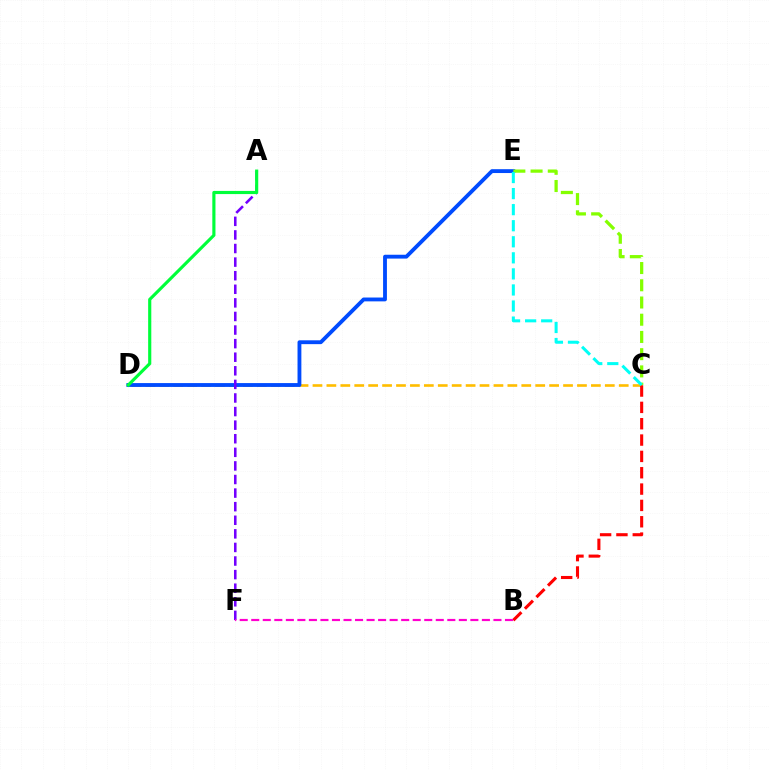{('C', 'D'): [{'color': '#ffbd00', 'line_style': 'dashed', 'thickness': 1.89}], ('D', 'E'): [{'color': '#004bff', 'line_style': 'solid', 'thickness': 2.77}], ('A', 'F'): [{'color': '#7200ff', 'line_style': 'dashed', 'thickness': 1.85}], ('C', 'E'): [{'color': '#84ff00', 'line_style': 'dashed', 'thickness': 2.34}, {'color': '#00fff6', 'line_style': 'dashed', 'thickness': 2.18}], ('B', 'C'): [{'color': '#ff0000', 'line_style': 'dashed', 'thickness': 2.22}], ('A', 'D'): [{'color': '#00ff39', 'line_style': 'solid', 'thickness': 2.27}], ('B', 'F'): [{'color': '#ff00cf', 'line_style': 'dashed', 'thickness': 1.57}]}